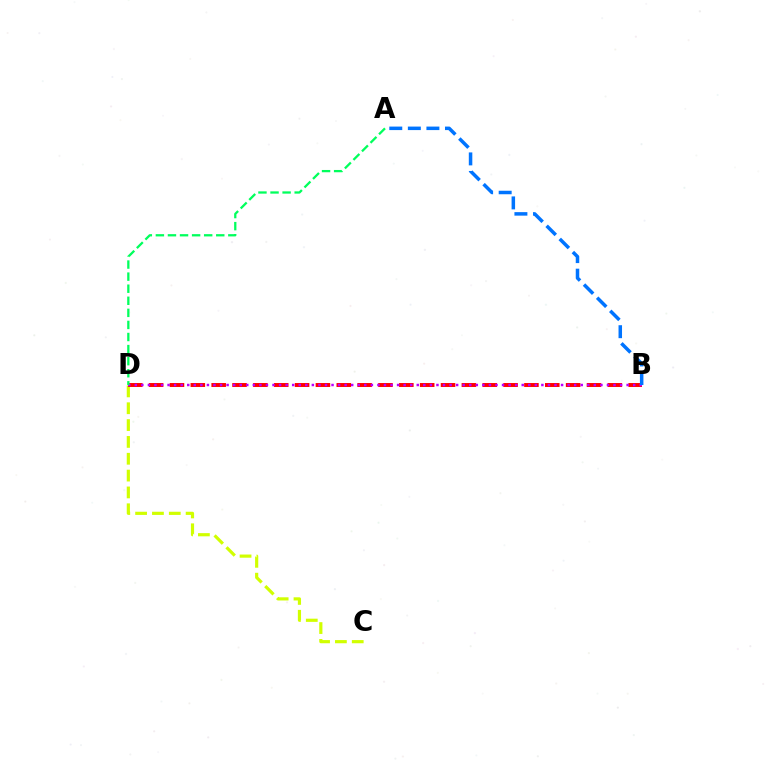{('C', 'D'): [{'color': '#d1ff00', 'line_style': 'dashed', 'thickness': 2.29}], ('B', 'D'): [{'color': '#ff0000', 'line_style': 'dashed', 'thickness': 2.83}, {'color': '#b900ff', 'line_style': 'dotted', 'thickness': 1.78}], ('A', 'B'): [{'color': '#0074ff', 'line_style': 'dashed', 'thickness': 2.52}], ('A', 'D'): [{'color': '#00ff5c', 'line_style': 'dashed', 'thickness': 1.64}]}